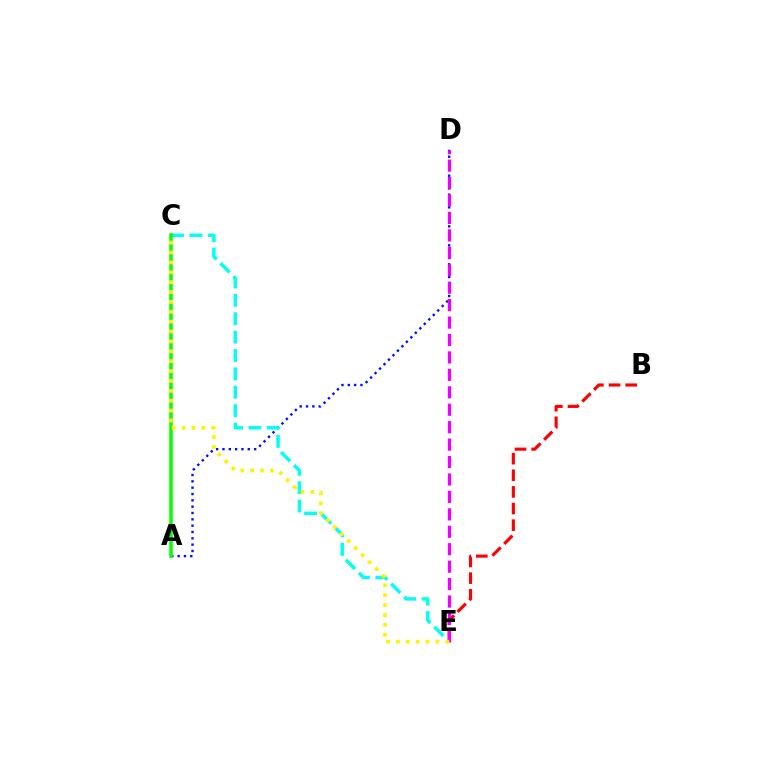{('A', 'D'): [{'color': '#0010ff', 'line_style': 'dotted', 'thickness': 1.72}], ('C', 'E'): [{'color': '#00fff6', 'line_style': 'dashed', 'thickness': 2.5}, {'color': '#fcf500', 'line_style': 'dotted', 'thickness': 2.68}], ('B', 'E'): [{'color': '#ff0000', 'line_style': 'dashed', 'thickness': 2.26}], ('D', 'E'): [{'color': '#ee00ff', 'line_style': 'dashed', 'thickness': 2.37}], ('A', 'C'): [{'color': '#08ff00', 'line_style': 'solid', 'thickness': 2.54}]}